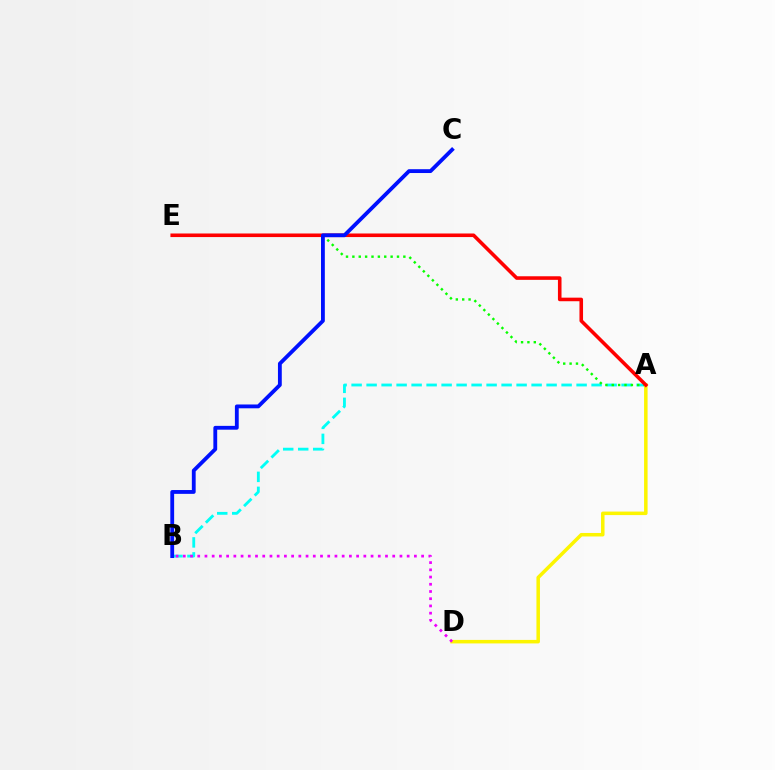{('A', 'B'): [{'color': '#00fff6', 'line_style': 'dashed', 'thickness': 2.04}], ('A', 'E'): [{'color': '#08ff00', 'line_style': 'dotted', 'thickness': 1.73}, {'color': '#ff0000', 'line_style': 'solid', 'thickness': 2.57}], ('A', 'D'): [{'color': '#fcf500', 'line_style': 'solid', 'thickness': 2.52}], ('B', 'C'): [{'color': '#0010ff', 'line_style': 'solid', 'thickness': 2.75}], ('B', 'D'): [{'color': '#ee00ff', 'line_style': 'dotted', 'thickness': 1.96}]}